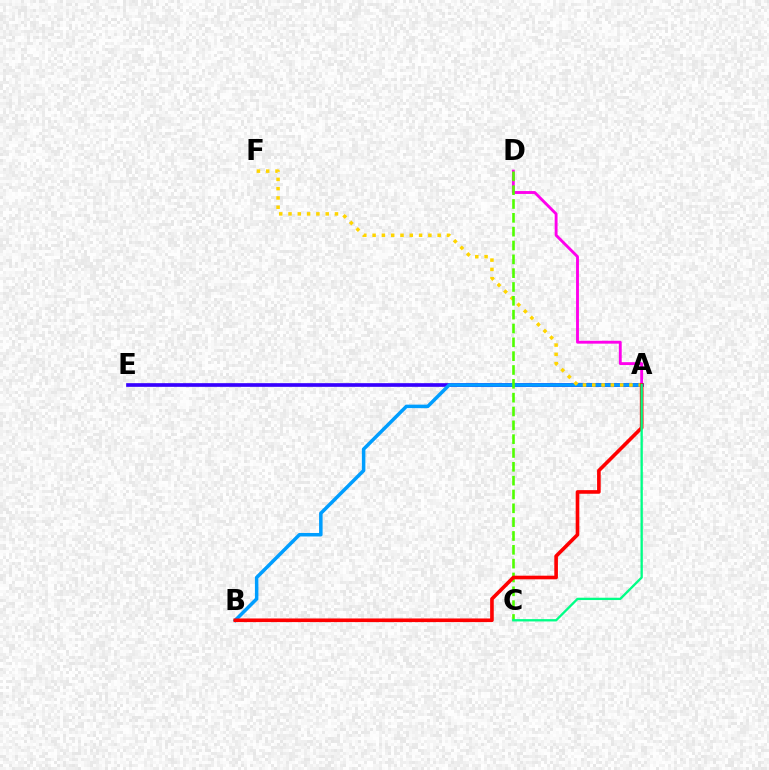{('A', 'D'): [{'color': '#ff00ed', 'line_style': 'solid', 'thickness': 2.07}], ('A', 'E'): [{'color': '#3700ff', 'line_style': 'solid', 'thickness': 2.64}], ('A', 'B'): [{'color': '#009eff', 'line_style': 'solid', 'thickness': 2.53}, {'color': '#ff0000', 'line_style': 'solid', 'thickness': 2.61}], ('A', 'F'): [{'color': '#ffd500', 'line_style': 'dotted', 'thickness': 2.53}], ('C', 'D'): [{'color': '#4fff00', 'line_style': 'dashed', 'thickness': 1.88}], ('A', 'C'): [{'color': '#00ff86', 'line_style': 'solid', 'thickness': 1.67}]}